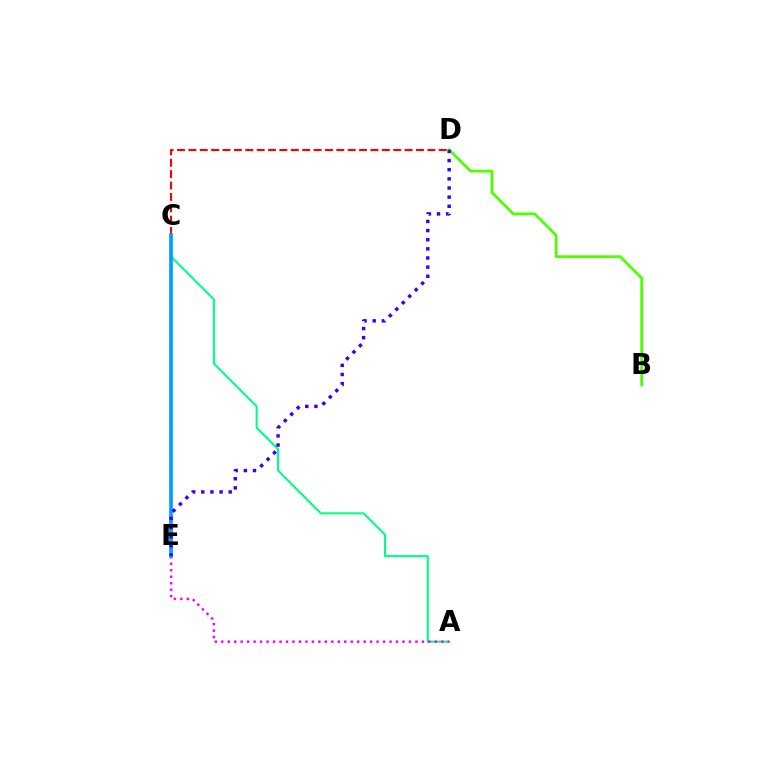{('A', 'C'): [{'color': '#00ff86', 'line_style': 'solid', 'thickness': 1.5}], ('B', 'D'): [{'color': '#4fff00', 'line_style': 'solid', 'thickness': 1.99}], ('A', 'E'): [{'color': '#ff00ed', 'line_style': 'dotted', 'thickness': 1.76}], ('C', 'E'): [{'color': '#ffd500', 'line_style': 'dotted', 'thickness': 1.75}, {'color': '#009eff', 'line_style': 'solid', 'thickness': 2.64}], ('C', 'D'): [{'color': '#ff0000', 'line_style': 'dashed', 'thickness': 1.55}], ('D', 'E'): [{'color': '#3700ff', 'line_style': 'dotted', 'thickness': 2.48}]}